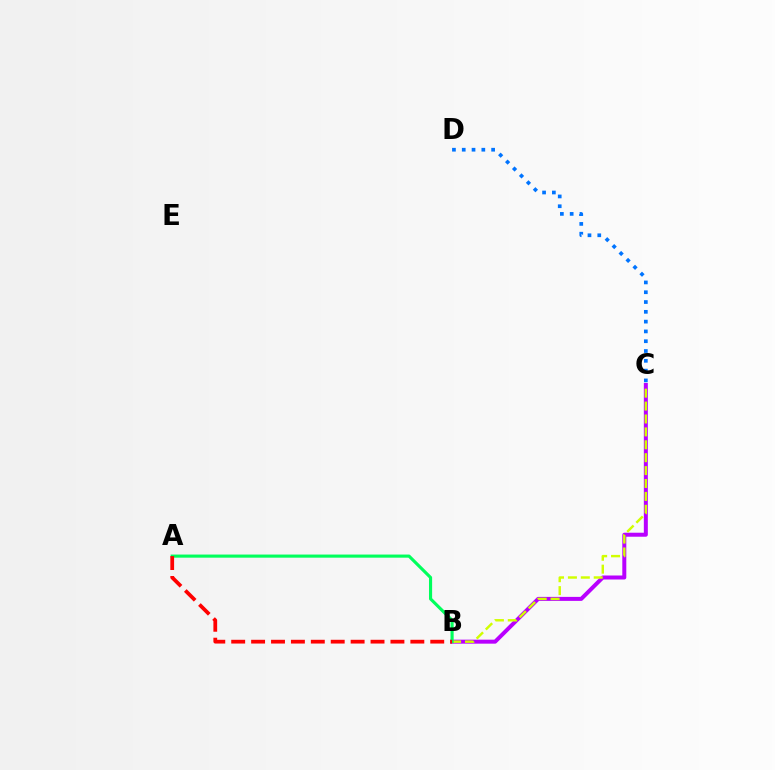{('B', 'C'): [{'color': '#b900ff', 'line_style': 'solid', 'thickness': 2.88}, {'color': '#d1ff00', 'line_style': 'dashed', 'thickness': 1.75}], ('C', 'D'): [{'color': '#0074ff', 'line_style': 'dotted', 'thickness': 2.66}], ('A', 'B'): [{'color': '#00ff5c', 'line_style': 'solid', 'thickness': 2.25}, {'color': '#ff0000', 'line_style': 'dashed', 'thickness': 2.7}]}